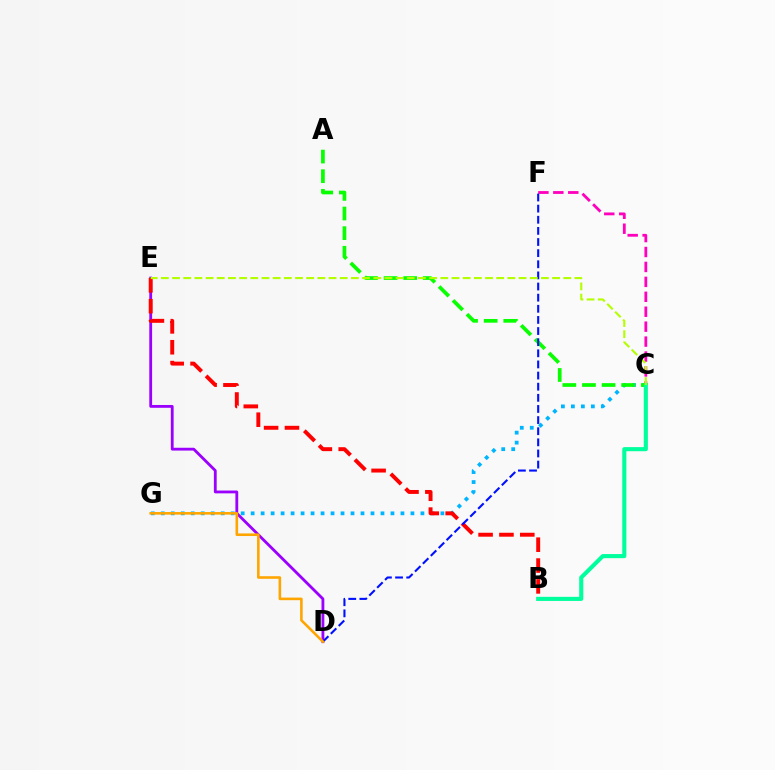{('C', 'F'): [{'color': '#ff00bd', 'line_style': 'dashed', 'thickness': 2.03}], ('C', 'G'): [{'color': '#00b5ff', 'line_style': 'dotted', 'thickness': 2.71}], ('A', 'C'): [{'color': '#08ff00', 'line_style': 'dashed', 'thickness': 2.67}], ('D', 'E'): [{'color': '#9b00ff', 'line_style': 'solid', 'thickness': 2.02}], ('B', 'C'): [{'color': '#00ff9d', 'line_style': 'solid', 'thickness': 2.95}], ('B', 'E'): [{'color': '#ff0000', 'line_style': 'dashed', 'thickness': 2.83}], ('D', 'F'): [{'color': '#0010ff', 'line_style': 'dashed', 'thickness': 1.51}], ('C', 'E'): [{'color': '#b3ff00', 'line_style': 'dashed', 'thickness': 1.52}], ('D', 'G'): [{'color': '#ffa500', 'line_style': 'solid', 'thickness': 1.86}]}